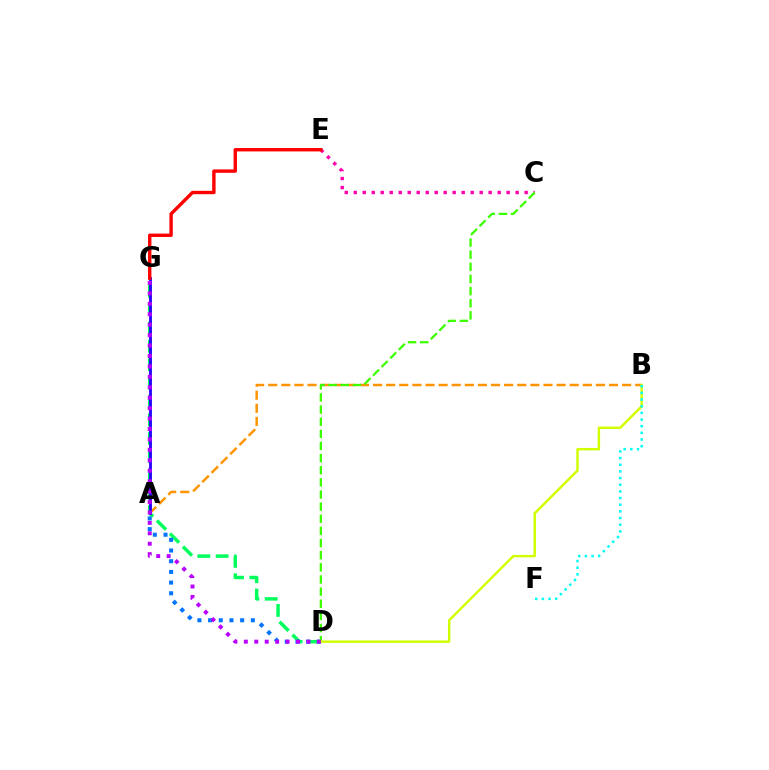{('D', 'G'): [{'color': '#00ff5c', 'line_style': 'dashed', 'thickness': 2.5}, {'color': '#b900ff', 'line_style': 'dotted', 'thickness': 2.83}], ('A', 'B'): [{'color': '#ff9400', 'line_style': 'dashed', 'thickness': 1.78}], ('A', 'G'): [{'color': '#2500ff', 'line_style': 'solid', 'thickness': 2.03}], ('A', 'D'): [{'color': '#0074ff', 'line_style': 'dotted', 'thickness': 2.9}], ('C', 'E'): [{'color': '#ff00ac', 'line_style': 'dotted', 'thickness': 2.44}], ('C', 'D'): [{'color': '#3dff00', 'line_style': 'dashed', 'thickness': 1.65}], ('B', 'D'): [{'color': '#d1ff00', 'line_style': 'solid', 'thickness': 1.76}], ('B', 'F'): [{'color': '#00fff6', 'line_style': 'dotted', 'thickness': 1.81}], ('E', 'G'): [{'color': '#ff0000', 'line_style': 'solid', 'thickness': 2.43}]}